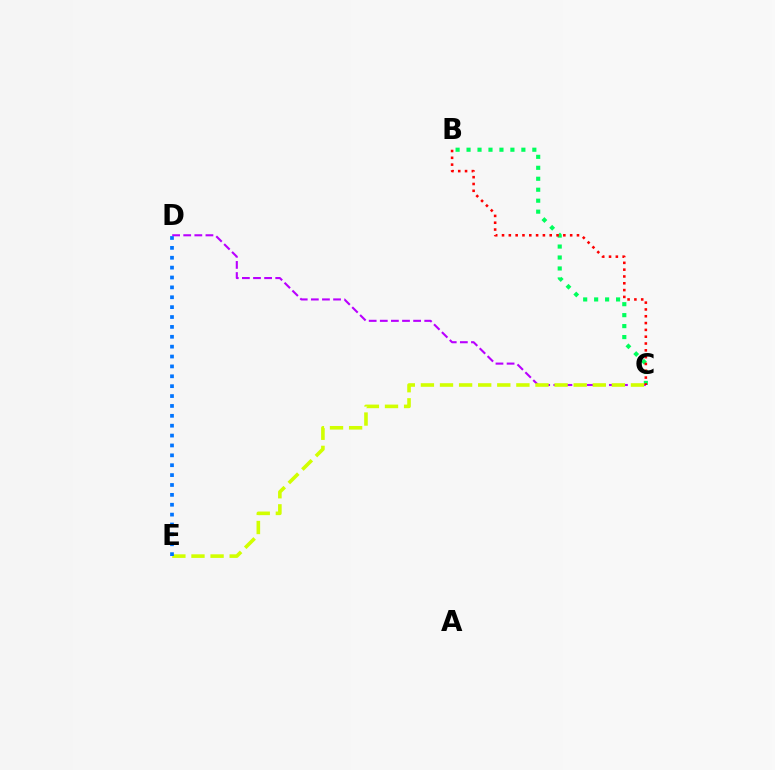{('B', 'C'): [{'color': '#00ff5c', 'line_style': 'dotted', 'thickness': 2.98}, {'color': '#ff0000', 'line_style': 'dotted', 'thickness': 1.85}], ('C', 'D'): [{'color': '#b900ff', 'line_style': 'dashed', 'thickness': 1.51}], ('C', 'E'): [{'color': '#d1ff00', 'line_style': 'dashed', 'thickness': 2.59}], ('D', 'E'): [{'color': '#0074ff', 'line_style': 'dotted', 'thickness': 2.68}]}